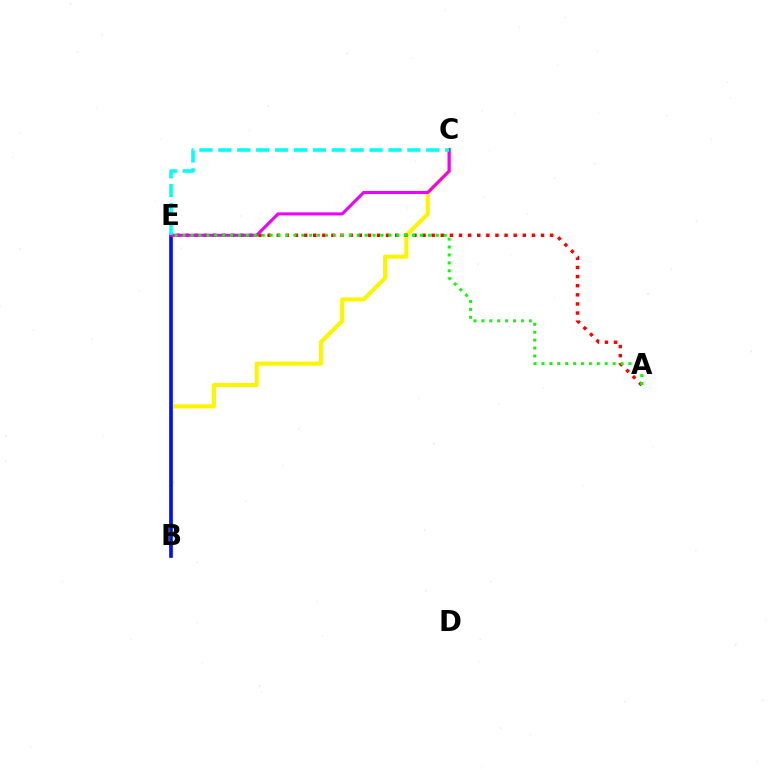{('B', 'C'): [{'color': '#fcf500', 'line_style': 'solid', 'thickness': 2.95}], ('B', 'E'): [{'color': '#0010ff', 'line_style': 'solid', 'thickness': 2.61}], ('A', 'E'): [{'color': '#ff0000', 'line_style': 'dotted', 'thickness': 2.48}, {'color': '#08ff00', 'line_style': 'dotted', 'thickness': 2.15}], ('C', 'E'): [{'color': '#ee00ff', 'line_style': 'solid', 'thickness': 2.21}, {'color': '#00fff6', 'line_style': 'dashed', 'thickness': 2.57}]}